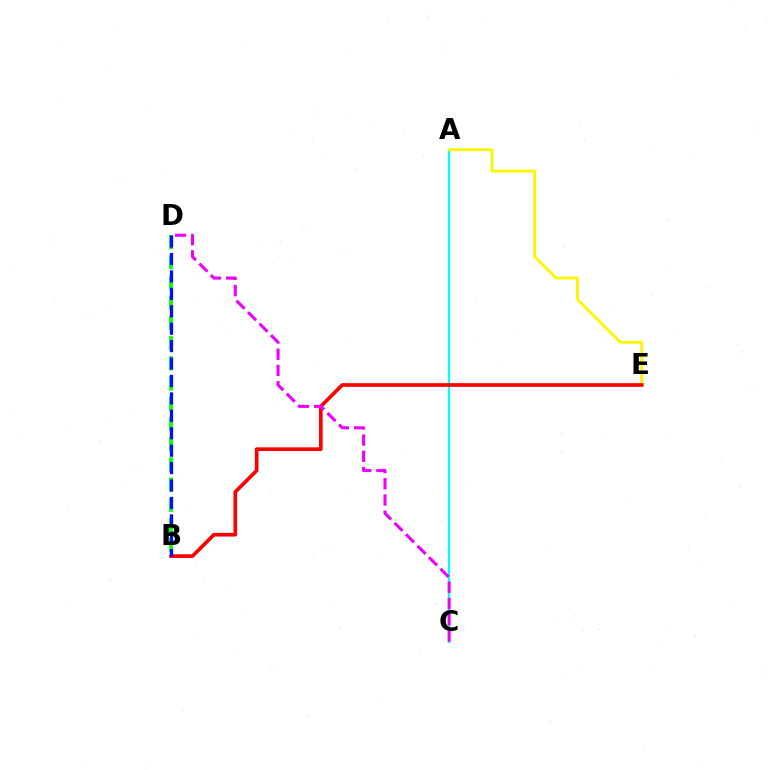{('B', 'D'): [{'color': '#08ff00', 'line_style': 'dashed', 'thickness': 2.75}, {'color': '#0010ff', 'line_style': 'dashed', 'thickness': 2.37}], ('A', 'C'): [{'color': '#00fff6', 'line_style': 'solid', 'thickness': 1.6}], ('A', 'E'): [{'color': '#fcf500', 'line_style': 'solid', 'thickness': 2.02}], ('B', 'E'): [{'color': '#ff0000', 'line_style': 'solid', 'thickness': 2.64}], ('C', 'D'): [{'color': '#ee00ff', 'line_style': 'dashed', 'thickness': 2.21}]}